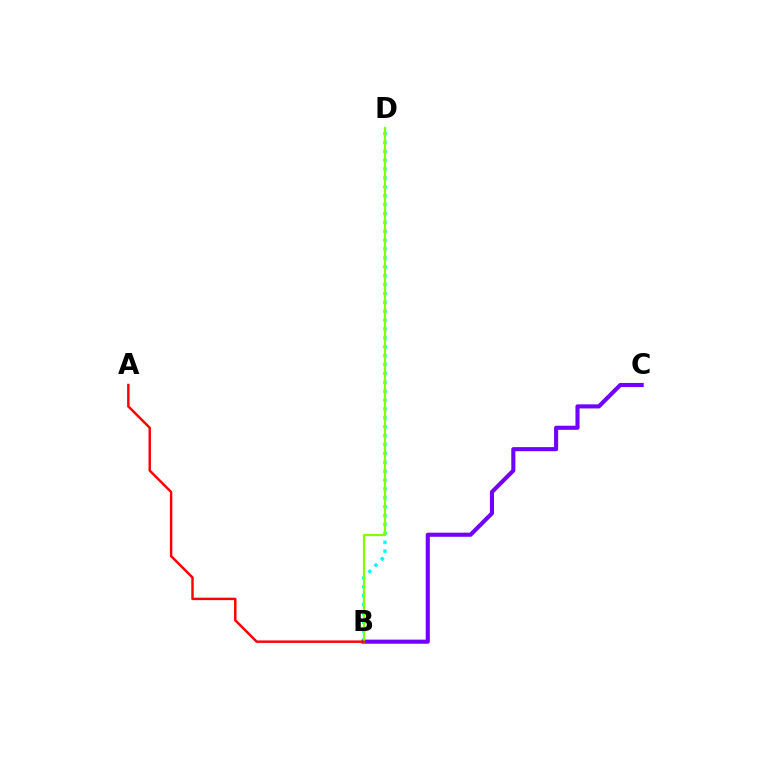{('B', 'D'): [{'color': '#00fff6', 'line_style': 'dotted', 'thickness': 2.41}, {'color': '#84ff00', 'line_style': 'solid', 'thickness': 1.62}], ('B', 'C'): [{'color': '#7200ff', 'line_style': 'solid', 'thickness': 2.95}], ('A', 'B'): [{'color': '#ff0000', 'line_style': 'solid', 'thickness': 1.76}]}